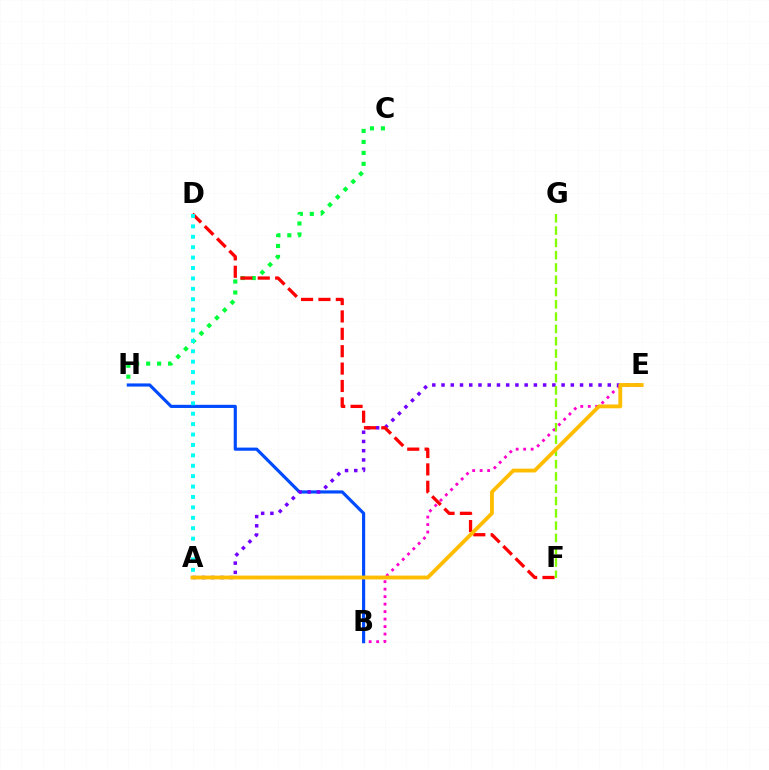{('B', 'E'): [{'color': '#ff00cf', 'line_style': 'dotted', 'thickness': 2.03}], ('C', 'H'): [{'color': '#00ff39', 'line_style': 'dotted', 'thickness': 2.98}], ('B', 'H'): [{'color': '#004bff', 'line_style': 'solid', 'thickness': 2.27}], ('A', 'E'): [{'color': '#7200ff', 'line_style': 'dotted', 'thickness': 2.51}, {'color': '#ffbd00', 'line_style': 'solid', 'thickness': 2.75}], ('D', 'F'): [{'color': '#ff0000', 'line_style': 'dashed', 'thickness': 2.36}], ('F', 'G'): [{'color': '#84ff00', 'line_style': 'dashed', 'thickness': 1.67}], ('A', 'D'): [{'color': '#00fff6', 'line_style': 'dotted', 'thickness': 2.83}]}